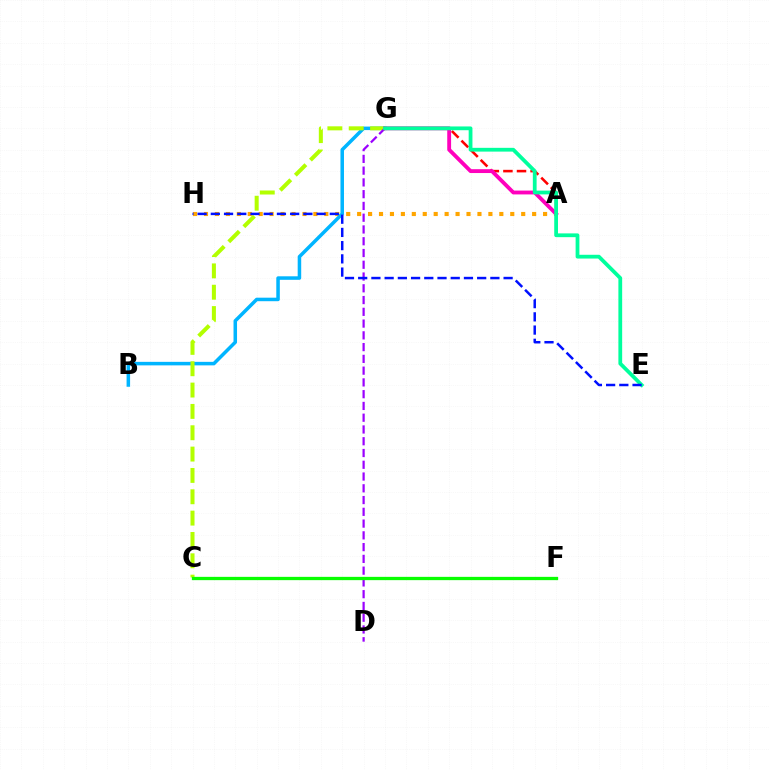{('A', 'H'): [{'color': '#ffa500', 'line_style': 'dotted', 'thickness': 2.97}], ('A', 'G'): [{'color': '#ff0000', 'line_style': 'dashed', 'thickness': 1.85}, {'color': '#ff00bd', 'line_style': 'solid', 'thickness': 2.77}], ('B', 'G'): [{'color': '#00b5ff', 'line_style': 'solid', 'thickness': 2.53}], ('C', 'G'): [{'color': '#b3ff00', 'line_style': 'dashed', 'thickness': 2.9}], ('D', 'G'): [{'color': '#9b00ff', 'line_style': 'dashed', 'thickness': 1.6}], ('C', 'F'): [{'color': '#08ff00', 'line_style': 'solid', 'thickness': 2.37}], ('E', 'G'): [{'color': '#00ff9d', 'line_style': 'solid', 'thickness': 2.72}], ('E', 'H'): [{'color': '#0010ff', 'line_style': 'dashed', 'thickness': 1.8}]}